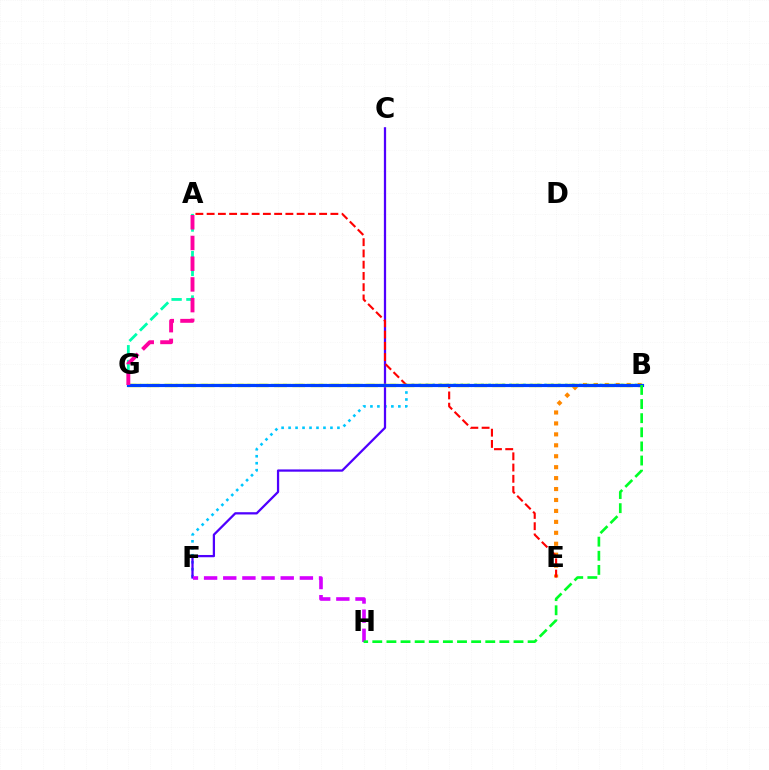{('B', 'F'): [{'color': '#00c7ff', 'line_style': 'dotted', 'thickness': 1.9}], ('A', 'G'): [{'color': '#00ffaf', 'line_style': 'dashed', 'thickness': 2.01}, {'color': '#ff00a0', 'line_style': 'dashed', 'thickness': 2.81}], ('B', 'E'): [{'color': '#ff8800', 'line_style': 'dotted', 'thickness': 2.97}], ('B', 'G'): [{'color': '#66ff00', 'line_style': 'dashed', 'thickness': 1.62}, {'color': '#eeff00', 'line_style': 'dashed', 'thickness': 2.47}, {'color': '#003fff', 'line_style': 'solid', 'thickness': 2.28}], ('C', 'F'): [{'color': '#4f00ff', 'line_style': 'solid', 'thickness': 1.63}], ('A', 'E'): [{'color': '#ff0000', 'line_style': 'dashed', 'thickness': 1.53}], ('F', 'H'): [{'color': '#d600ff', 'line_style': 'dashed', 'thickness': 2.6}], ('B', 'H'): [{'color': '#00ff27', 'line_style': 'dashed', 'thickness': 1.92}]}